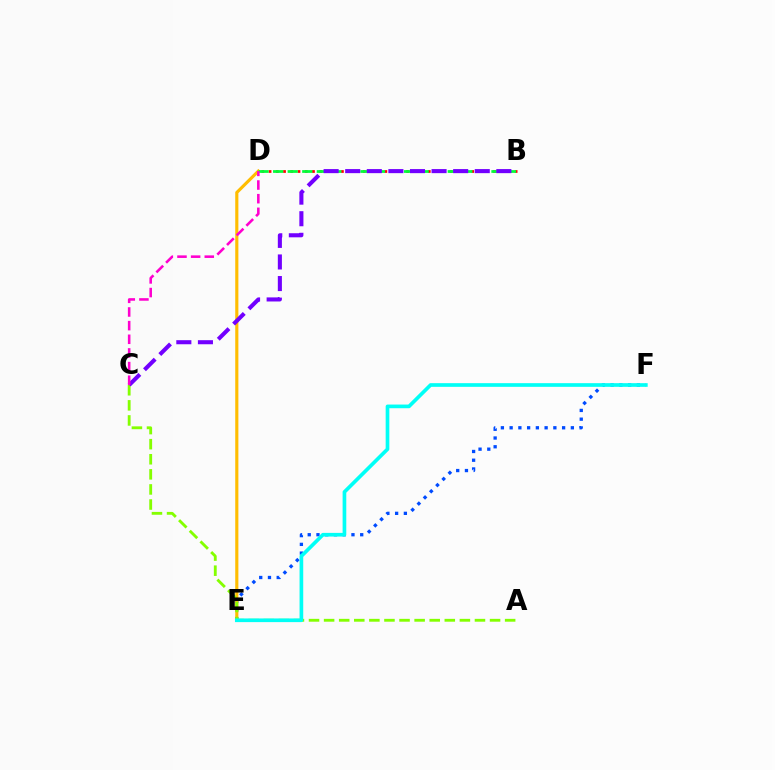{('E', 'F'): [{'color': '#004bff', 'line_style': 'dotted', 'thickness': 2.38}, {'color': '#00fff6', 'line_style': 'solid', 'thickness': 2.64}], ('D', 'E'): [{'color': '#ffbd00', 'line_style': 'solid', 'thickness': 2.26}], ('B', 'D'): [{'color': '#ff0000', 'line_style': 'dotted', 'thickness': 1.97}, {'color': '#00ff39', 'line_style': 'dashed', 'thickness': 1.98}], ('A', 'C'): [{'color': '#84ff00', 'line_style': 'dashed', 'thickness': 2.05}], ('B', 'C'): [{'color': '#7200ff', 'line_style': 'dashed', 'thickness': 2.93}], ('C', 'D'): [{'color': '#ff00cf', 'line_style': 'dashed', 'thickness': 1.85}]}